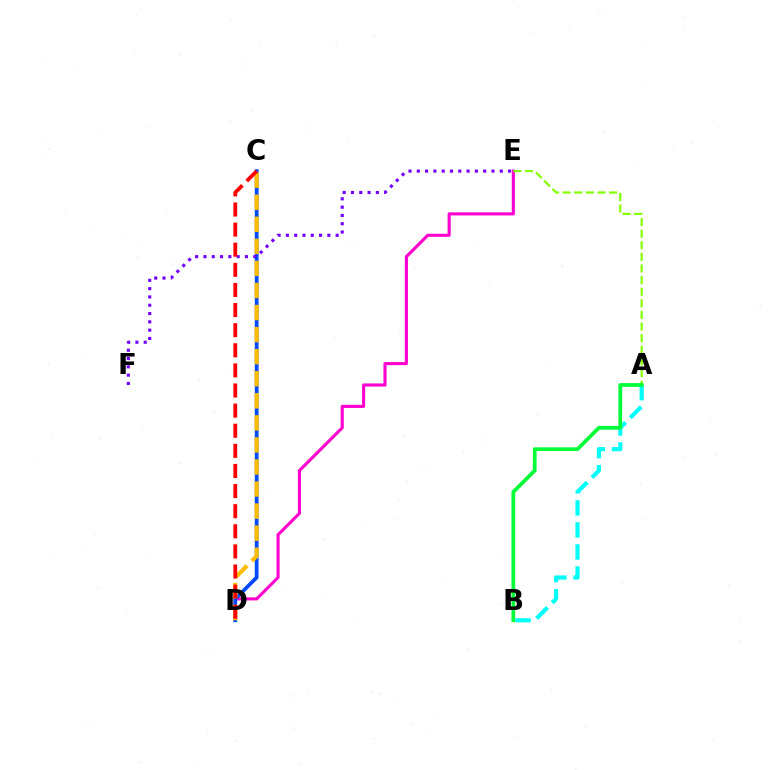{('A', 'B'): [{'color': '#00fff6', 'line_style': 'dashed', 'thickness': 2.99}, {'color': '#00ff39', 'line_style': 'solid', 'thickness': 2.69}], ('D', 'E'): [{'color': '#ff00cf', 'line_style': 'solid', 'thickness': 2.23}], ('C', 'D'): [{'color': '#004bff', 'line_style': 'solid', 'thickness': 2.71}, {'color': '#ffbd00', 'line_style': 'dashed', 'thickness': 3.0}, {'color': '#ff0000', 'line_style': 'dashed', 'thickness': 2.73}], ('E', 'F'): [{'color': '#7200ff', 'line_style': 'dotted', 'thickness': 2.25}], ('A', 'E'): [{'color': '#84ff00', 'line_style': 'dashed', 'thickness': 1.58}]}